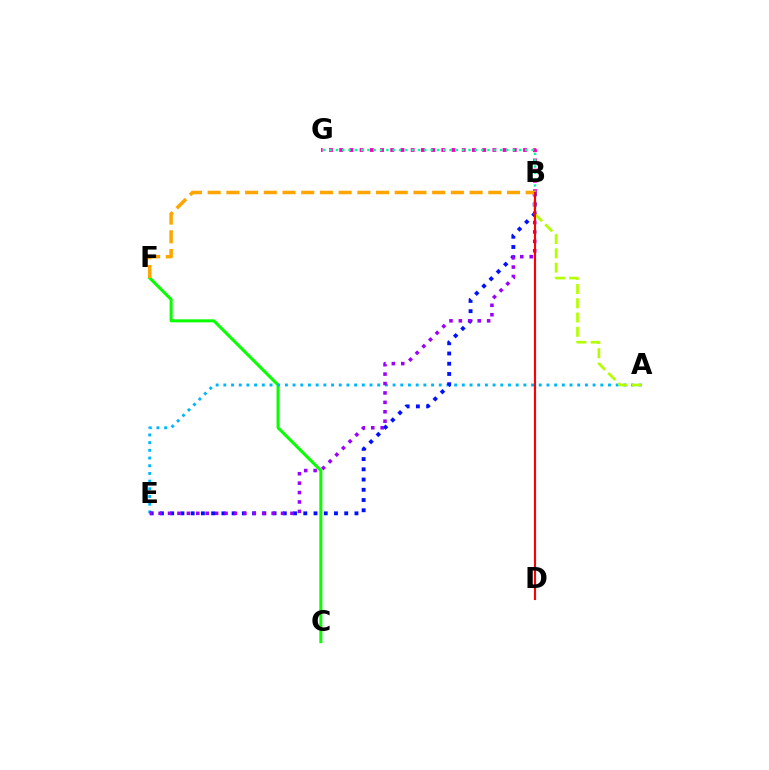{('B', 'G'): [{'color': '#ff00bd', 'line_style': 'dotted', 'thickness': 2.78}, {'color': '#00ff9d', 'line_style': 'dotted', 'thickness': 1.72}], ('C', 'F'): [{'color': '#08ff00', 'line_style': 'solid', 'thickness': 2.18}], ('A', 'E'): [{'color': '#00b5ff', 'line_style': 'dotted', 'thickness': 2.09}], ('B', 'E'): [{'color': '#0010ff', 'line_style': 'dotted', 'thickness': 2.78}, {'color': '#9b00ff', 'line_style': 'dotted', 'thickness': 2.56}], ('A', 'B'): [{'color': '#b3ff00', 'line_style': 'dashed', 'thickness': 1.94}], ('B', 'F'): [{'color': '#ffa500', 'line_style': 'dashed', 'thickness': 2.54}], ('B', 'D'): [{'color': '#ff0000', 'line_style': 'solid', 'thickness': 1.55}]}